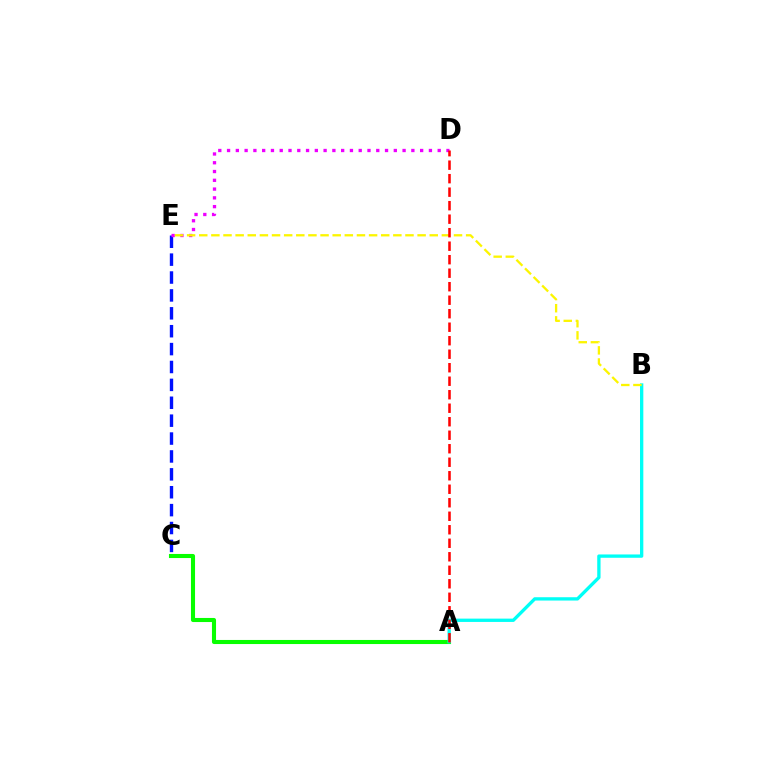{('C', 'E'): [{'color': '#0010ff', 'line_style': 'dashed', 'thickness': 2.43}], ('D', 'E'): [{'color': '#ee00ff', 'line_style': 'dotted', 'thickness': 2.38}], ('A', 'C'): [{'color': '#08ff00', 'line_style': 'solid', 'thickness': 2.94}], ('A', 'B'): [{'color': '#00fff6', 'line_style': 'solid', 'thickness': 2.39}], ('B', 'E'): [{'color': '#fcf500', 'line_style': 'dashed', 'thickness': 1.65}], ('A', 'D'): [{'color': '#ff0000', 'line_style': 'dashed', 'thickness': 1.83}]}